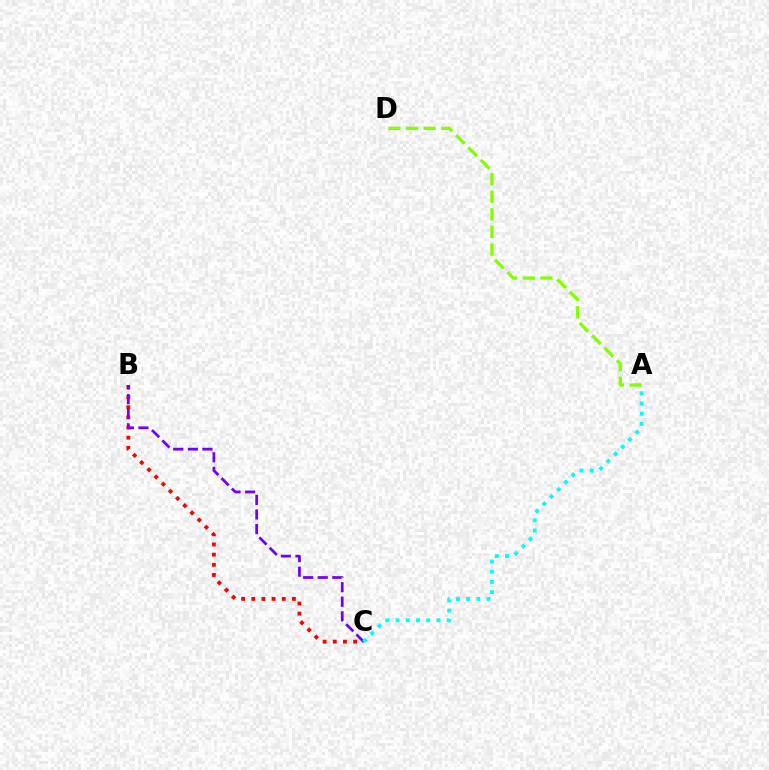{('B', 'C'): [{'color': '#ff0000', 'line_style': 'dotted', 'thickness': 2.76}, {'color': '#7200ff', 'line_style': 'dashed', 'thickness': 1.98}], ('A', 'C'): [{'color': '#00fff6', 'line_style': 'dotted', 'thickness': 2.77}], ('A', 'D'): [{'color': '#84ff00', 'line_style': 'dashed', 'thickness': 2.39}]}